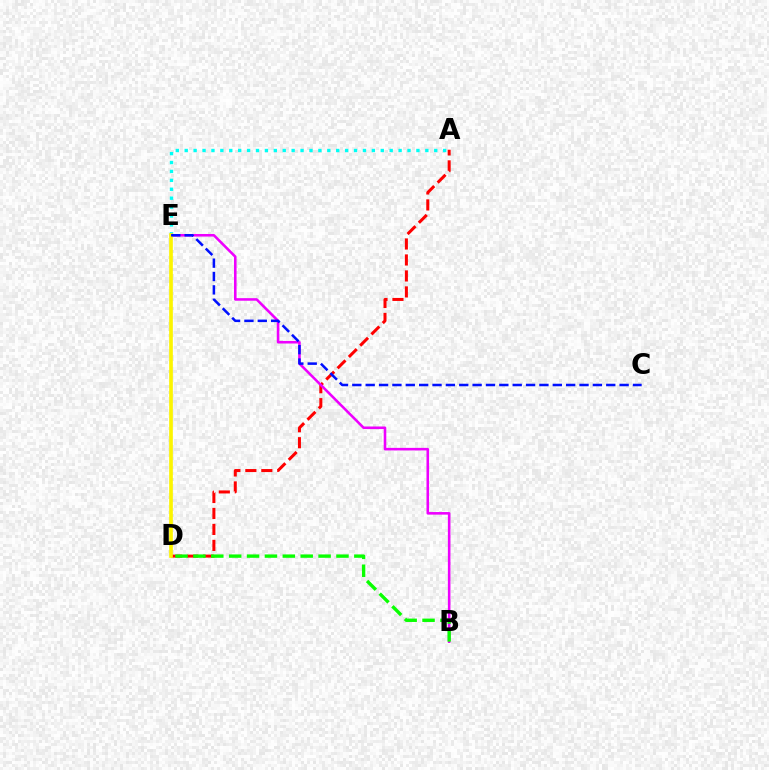{('A', 'D'): [{'color': '#ff0000', 'line_style': 'dashed', 'thickness': 2.17}], ('B', 'E'): [{'color': '#ee00ff', 'line_style': 'solid', 'thickness': 1.86}], ('A', 'E'): [{'color': '#00fff6', 'line_style': 'dotted', 'thickness': 2.42}], ('D', 'E'): [{'color': '#fcf500', 'line_style': 'solid', 'thickness': 2.64}], ('B', 'D'): [{'color': '#08ff00', 'line_style': 'dashed', 'thickness': 2.43}], ('C', 'E'): [{'color': '#0010ff', 'line_style': 'dashed', 'thickness': 1.82}]}